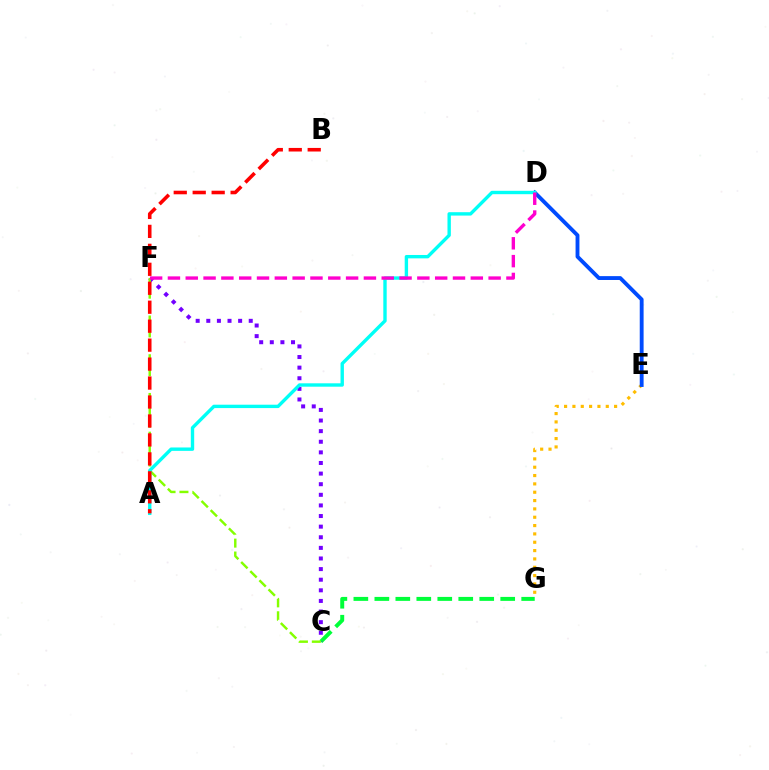{('C', 'G'): [{'color': '#00ff39', 'line_style': 'dashed', 'thickness': 2.85}], ('E', 'G'): [{'color': '#ffbd00', 'line_style': 'dotted', 'thickness': 2.26}], ('D', 'E'): [{'color': '#004bff', 'line_style': 'solid', 'thickness': 2.78}], ('C', 'F'): [{'color': '#7200ff', 'line_style': 'dotted', 'thickness': 2.88}, {'color': '#84ff00', 'line_style': 'dashed', 'thickness': 1.75}], ('A', 'D'): [{'color': '#00fff6', 'line_style': 'solid', 'thickness': 2.44}], ('D', 'F'): [{'color': '#ff00cf', 'line_style': 'dashed', 'thickness': 2.42}], ('A', 'B'): [{'color': '#ff0000', 'line_style': 'dashed', 'thickness': 2.58}]}